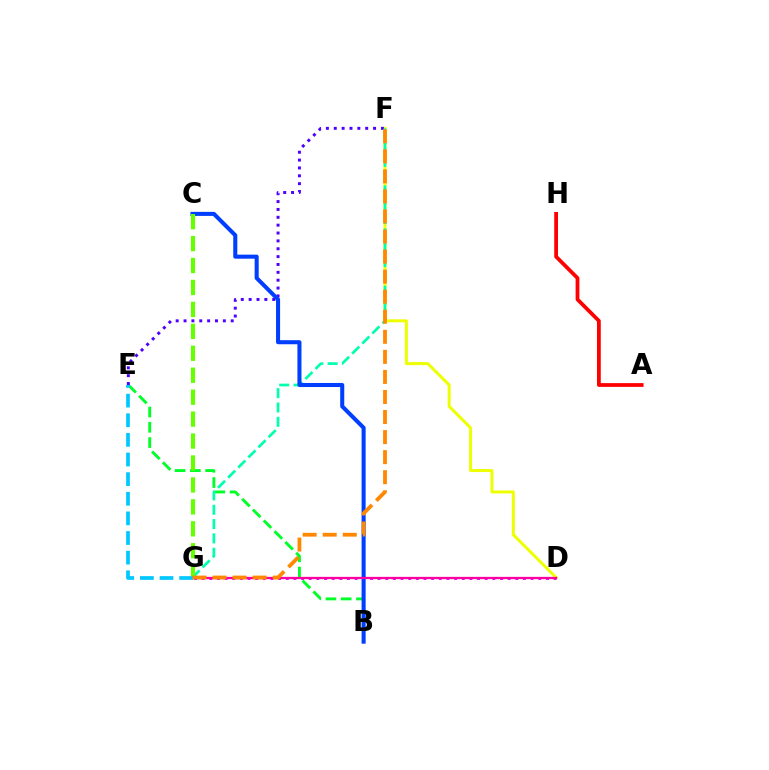{('D', 'F'): [{'color': '#eeff00', 'line_style': 'solid', 'thickness': 2.16}], ('D', 'G'): [{'color': '#d600ff', 'line_style': 'dotted', 'thickness': 2.08}, {'color': '#ff00a0', 'line_style': 'solid', 'thickness': 1.64}], ('A', 'H'): [{'color': '#ff0000', 'line_style': 'solid', 'thickness': 2.71}], ('B', 'E'): [{'color': '#00ff27', 'line_style': 'dashed', 'thickness': 2.07}], ('E', 'F'): [{'color': '#4f00ff', 'line_style': 'dotted', 'thickness': 2.14}], ('F', 'G'): [{'color': '#00ffaf', 'line_style': 'dashed', 'thickness': 1.95}, {'color': '#ff8800', 'line_style': 'dashed', 'thickness': 2.72}], ('B', 'C'): [{'color': '#003fff', 'line_style': 'solid', 'thickness': 2.92}], ('C', 'G'): [{'color': '#66ff00', 'line_style': 'dashed', 'thickness': 2.98}], ('E', 'G'): [{'color': '#00c7ff', 'line_style': 'dashed', 'thickness': 2.67}]}